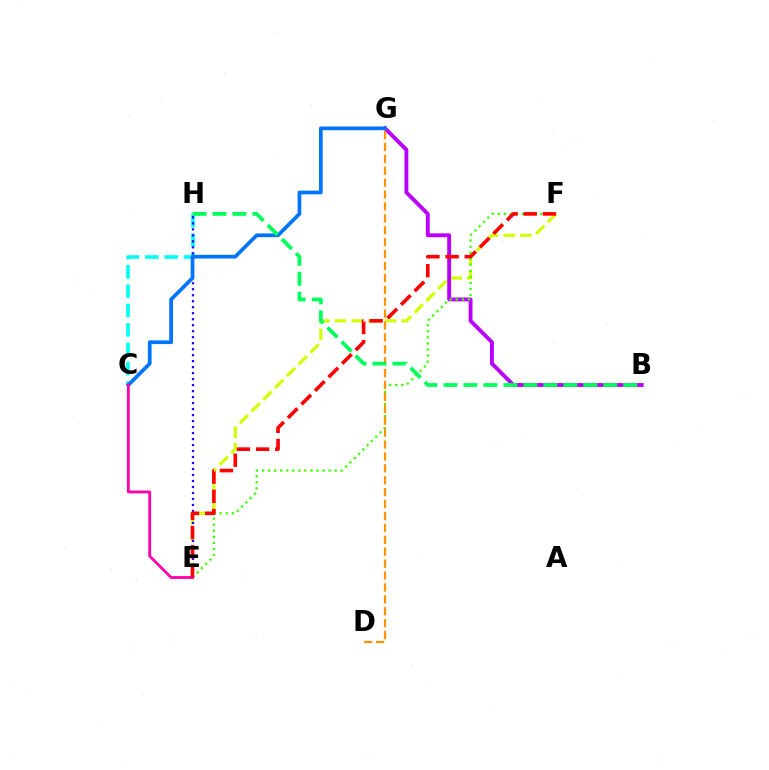{('E', 'F'): [{'color': '#d1ff00', 'line_style': 'dashed', 'thickness': 2.26}, {'color': '#3dff00', 'line_style': 'dotted', 'thickness': 1.64}, {'color': '#ff0000', 'line_style': 'dashed', 'thickness': 2.61}], ('C', 'H'): [{'color': '#00fff6', 'line_style': 'dashed', 'thickness': 2.63}], ('B', 'G'): [{'color': '#b900ff', 'line_style': 'solid', 'thickness': 2.79}], ('D', 'G'): [{'color': '#ff9400', 'line_style': 'dashed', 'thickness': 1.62}], ('E', 'H'): [{'color': '#2500ff', 'line_style': 'dotted', 'thickness': 1.63}], ('C', 'G'): [{'color': '#0074ff', 'line_style': 'solid', 'thickness': 2.68}], ('B', 'H'): [{'color': '#00ff5c', 'line_style': 'dashed', 'thickness': 2.71}], ('C', 'E'): [{'color': '#ff00ac', 'line_style': 'solid', 'thickness': 2.04}]}